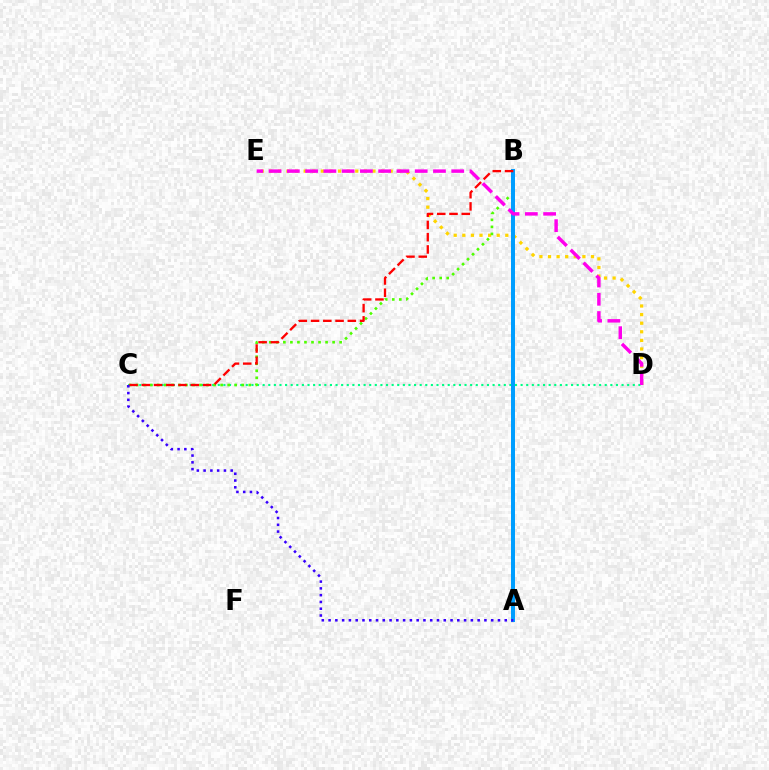{('C', 'D'): [{'color': '#00ff86', 'line_style': 'dotted', 'thickness': 1.52}], ('D', 'E'): [{'color': '#ffd500', 'line_style': 'dotted', 'thickness': 2.34}, {'color': '#ff00ed', 'line_style': 'dashed', 'thickness': 2.48}], ('B', 'C'): [{'color': '#4fff00', 'line_style': 'dotted', 'thickness': 1.91}, {'color': '#ff0000', 'line_style': 'dashed', 'thickness': 1.67}], ('A', 'B'): [{'color': '#009eff', 'line_style': 'solid', 'thickness': 2.88}], ('A', 'C'): [{'color': '#3700ff', 'line_style': 'dotted', 'thickness': 1.84}]}